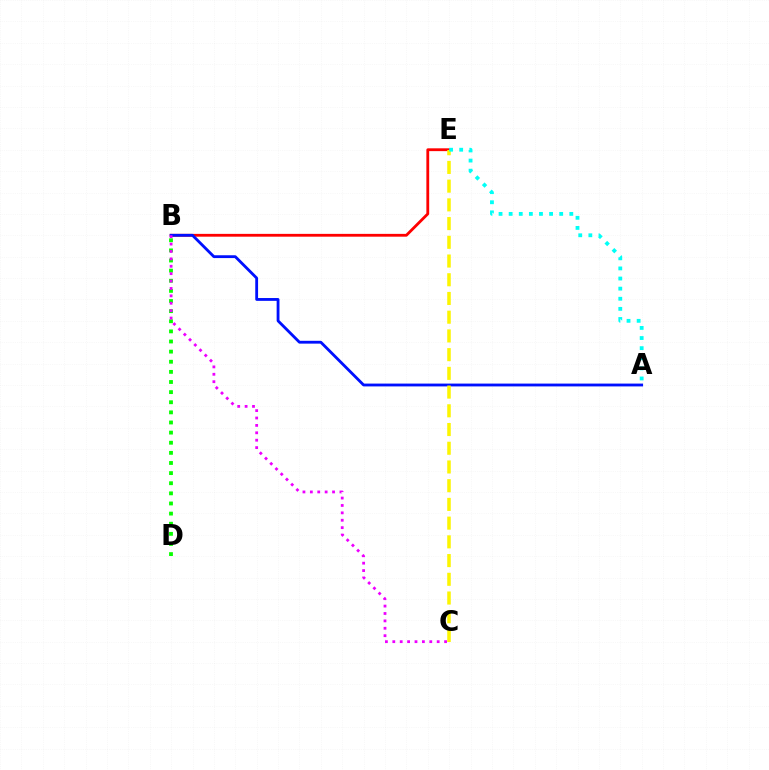{('B', 'E'): [{'color': '#ff0000', 'line_style': 'solid', 'thickness': 2.02}], ('A', 'B'): [{'color': '#0010ff', 'line_style': 'solid', 'thickness': 2.03}], ('B', 'D'): [{'color': '#08ff00', 'line_style': 'dotted', 'thickness': 2.75}], ('C', 'E'): [{'color': '#fcf500', 'line_style': 'dashed', 'thickness': 2.54}], ('B', 'C'): [{'color': '#ee00ff', 'line_style': 'dotted', 'thickness': 2.01}], ('A', 'E'): [{'color': '#00fff6', 'line_style': 'dotted', 'thickness': 2.75}]}